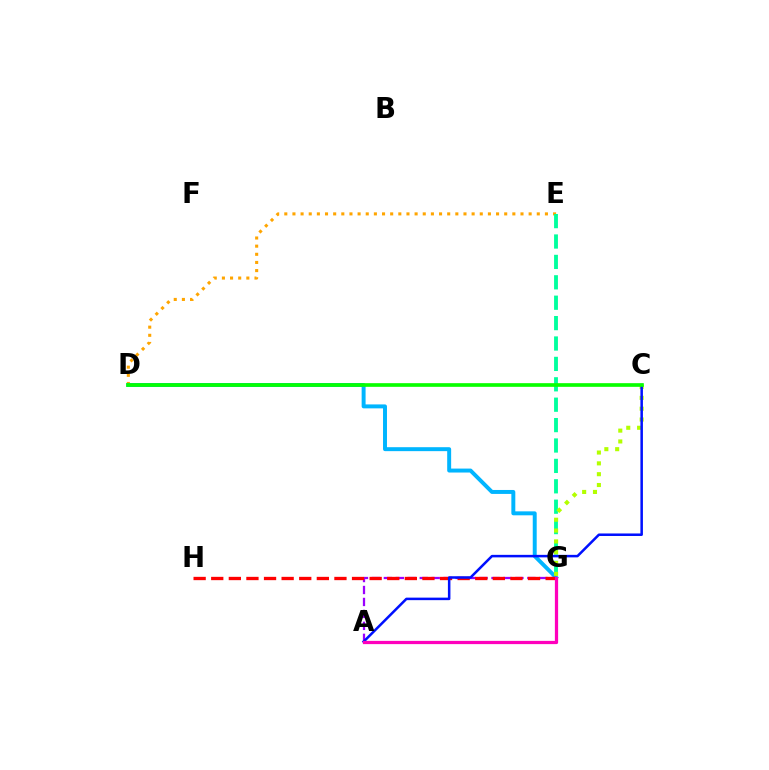{('D', 'E'): [{'color': '#ffa500', 'line_style': 'dotted', 'thickness': 2.21}], ('D', 'G'): [{'color': '#00b5ff', 'line_style': 'solid', 'thickness': 2.85}], ('E', 'G'): [{'color': '#00ff9d', 'line_style': 'dashed', 'thickness': 2.77}], ('C', 'G'): [{'color': '#b3ff00', 'line_style': 'dotted', 'thickness': 2.94}], ('A', 'G'): [{'color': '#9b00ff', 'line_style': 'dashed', 'thickness': 1.62}, {'color': '#ff00bd', 'line_style': 'solid', 'thickness': 2.34}], ('G', 'H'): [{'color': '#ff0000', 'line_style': 'dashed', 'thickness': 2.39}], ('A', 'C'): [{'color': '#0010ff', 'line_style': 'solid', 'thickness': 1.81}], ('C', 'D'): [{'color': '#08ff00', 'line_style': 'solid', 'thickness': 2.64}]}